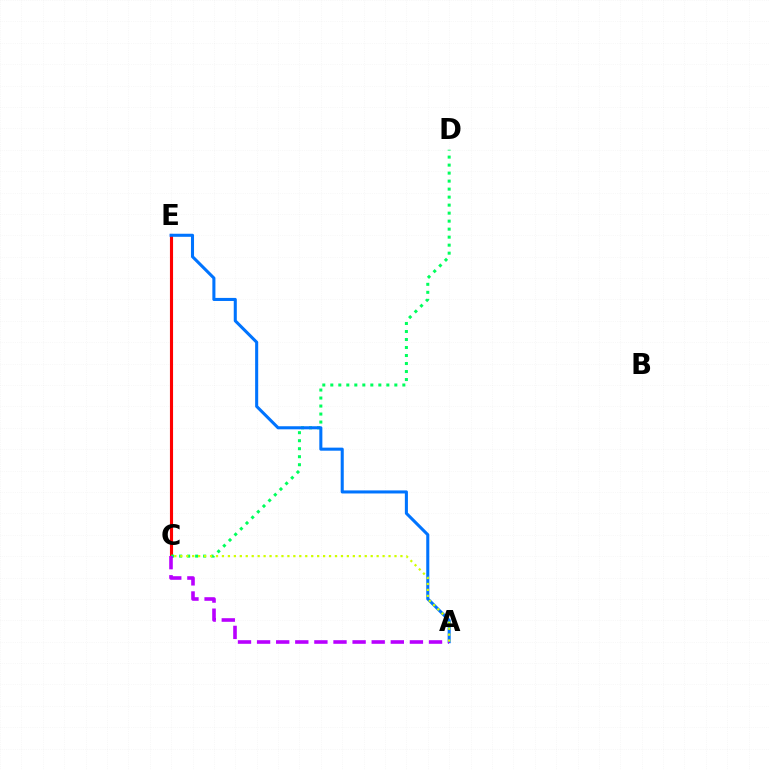{('C', 'E'): [{'color': '#ff0000', 'line_style': 'solid', 'thickness': 2.24}], ('C', 'D'): [{'color': '#00ff5c', 'line_style': 'dotted', 'thickness': 2.17}], ('A', 'E'): [{'color': '#0074ff', 'line_style': 'solid', 'thickness': 2.2}], ('A', 'C'): [{'color': '#b900ff', 'line_style': 'dashed', 'thickness': 2.6}, {'color': '#d1ff00', 'line_style': 'dotted', 'thickness': 1.62}]}